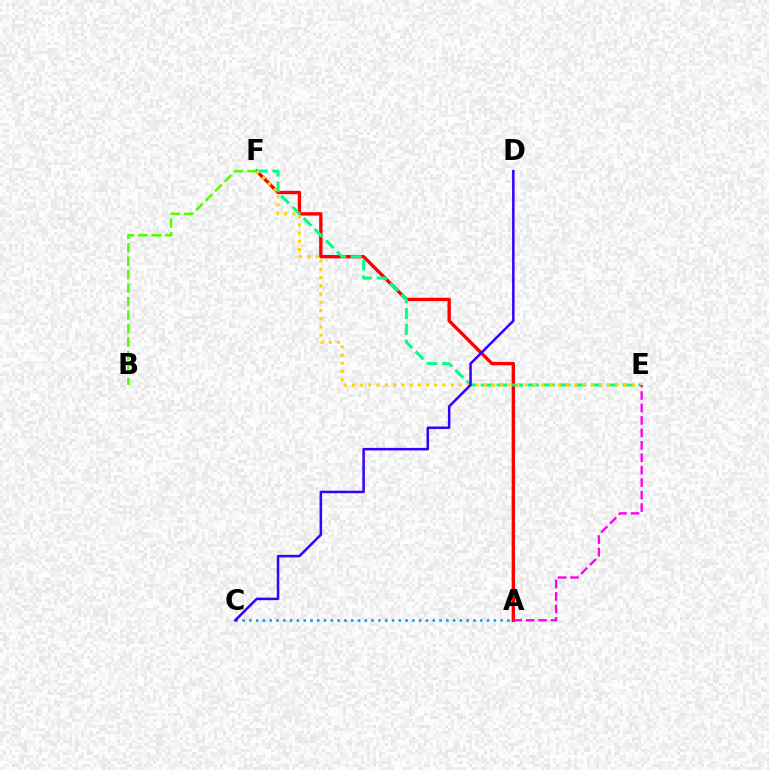{('A', 'F'): [{'color': '#ff0000', 'line_style': 'solid', 'thickness': 2.41}], ('A', 'C'): [{'color': '#009eff', 'line_style': 'dotted', 'thickness': 1.85}], ('E', 'F'): [{'color': '#00ff86', 'line_style': 'dashed', 'thickness': 2.14}, {'color': '#ffd500', 'line_style': 'dotted', 'thickness': 2.24}], ('B', 'F'): [{'color': '#4fff00', 'line_style': 'dashed', 'thickness': 1.83}], ('A', 'E'): [{'color': '#ff00ed', 'line_style': 'dashed', 'thickness': 1.69}], ('C', 'D'): [{'color': '#3700ff', 'line_style': 'solid', 'thickness': 1.82}]}